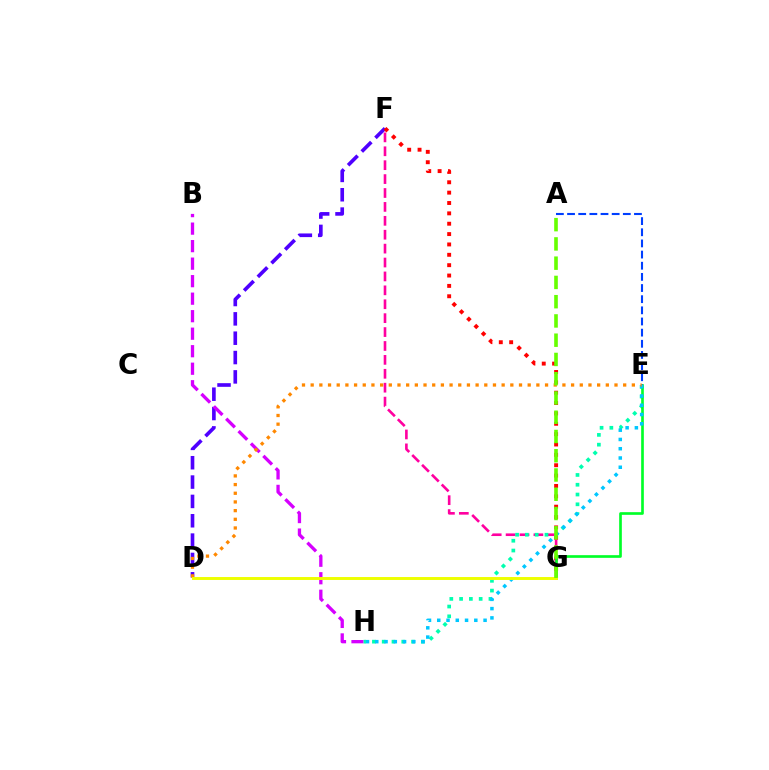{('D', 'F'): [{'color': '#4f00ff', 'line_style': 'dashed', 'thickness': 2.63}], ('B', 'H'): [{'color': '#d600ff', 'line_style': 'dashed', 'thickness': 2.38}], ('F', 'G'): [{'color': '#ff0000', 'line_style': 'dotted', 'thickness': 2.82}, {'color': '#ff00a0', 'line_style': 'dashed', 'thickness': 1.89}], ('E', 'H'): [{'color': '#00ffaf', 'line_style': 'dotted', 'thickness': 2.66}, {'color': '#00c7ff', 'line_style': 'dotted', 'thickness': 2.52}], ('E', 'G'): [{'color': '#00ff27', 'line_style': 'solid', 'thickness': 1.92}], ('A', 'E'): [{'color': '#003fff', 'line_style': 'dashed', 'thickness': 1.52}], ('D', 'E'): [{'color': '#ff8800', 'line_style': 'dotted', 'thickness': 2.36}], ('D', 'G'): [{'color': '#eeff00', 'line_style': 'solid', 'thickness': 2.12}], ('A', 'G'): [{'color': '#66ff00', 'line_style': 'dashed', 'thickness': 2.62}]}